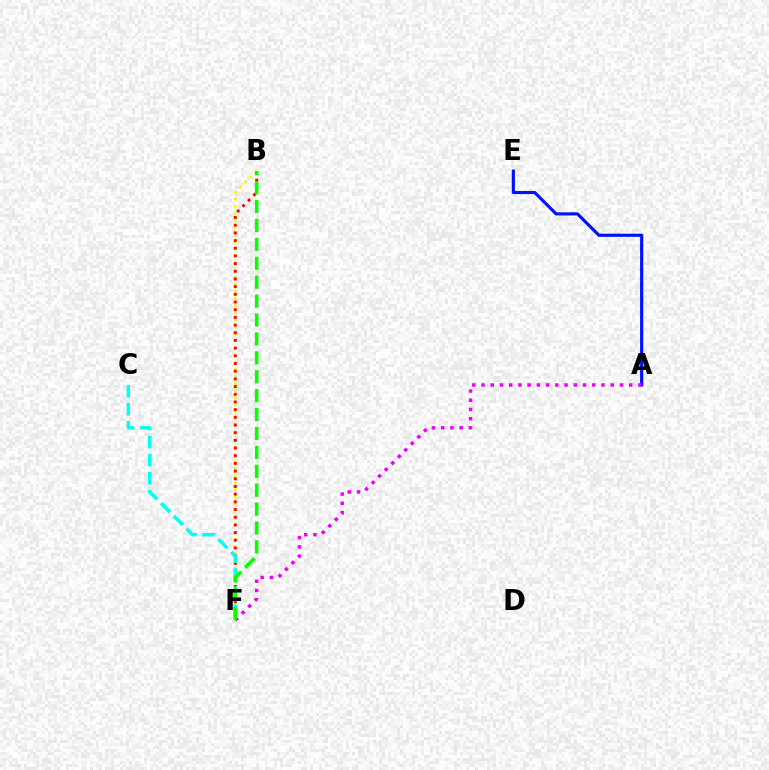{('B', 'F'): [{'color': '#fcf500', 'line_style': 'dotted', 'thickness': 1.93}, {'color': '#ff0000', 'line_style': 'dotted', 'thickness': 2.09}, {'color': '#08ff00', 'line_style': 'dashed', 'thickness': 2.57}], ('A', 'E'): [{'color': '#0010ff', 'line_style': 'solid', 'thickness': 2.26}], ('A', 'F'): [{'color': '#ee00ff', 'line_style': 'dotted', 'thickness': 2.51}], ('C', 'F'): [{'color': '#00fff6', 'line_style': 'dashed', 'thickness': 2.45}]}